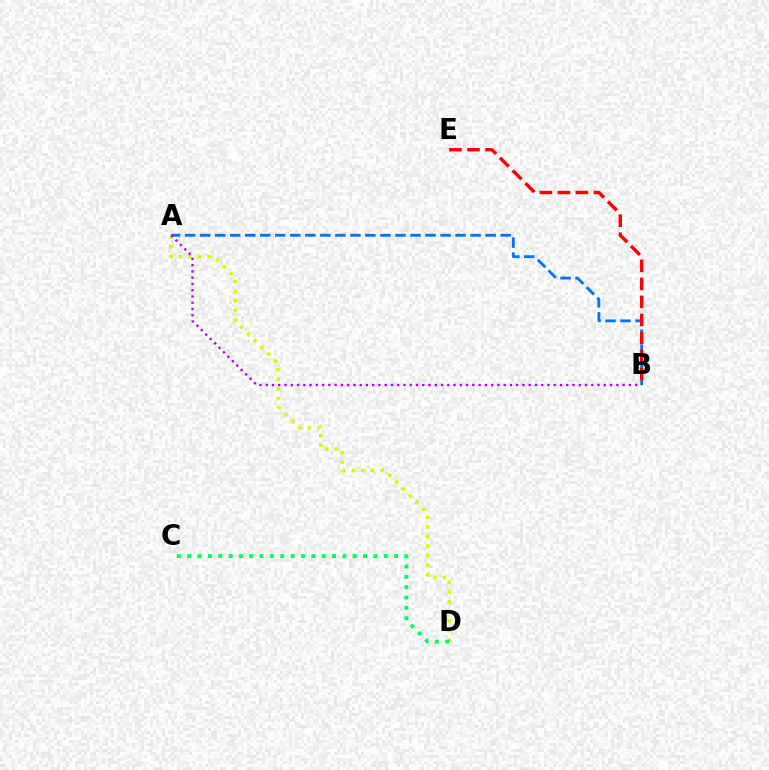{('A', 'D'): [{'color': '#d1ff00', 'line_style': 'dotted', 'thickness': 2.61}], ('A', 'B'): [{'color': '#0074ff', 'line_style': 'dashed', 'thickness': 2.04}, {'color': '#b900ff', 'line_style': 'dotted', 'thickness': 1.7}], ('C', 'D'): [{'color': '#00ff5c', 'line_style': 'dotted', 'thickness': 2.81}], ('B', 'E'): [{'color': '#ff0000', 'line_style': 'dashed', 'thickness': 2.45}]}